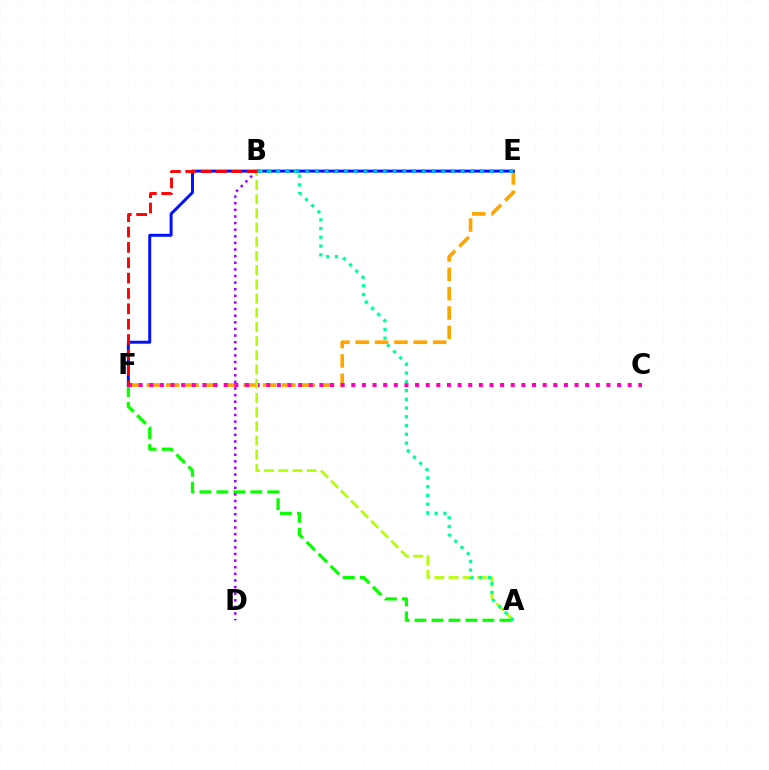{('A', 'F'): [{'color': '#08ff00', 'line_style': 'dashed', 'thickness': 2.31}], ('E', 'F'): [{'color': '#ffa500', 'line_style': 'dashed', 'thickness': 2.63}, {'color': '#0010ff', 'line_style': 'solid', 'thickness': 2.12}], ('C', 'F'): [{'color': '#ff00bd', 'line_style': 'dotted', 'thickness': 2.89}], ('B', 'D'): [{'color': '#9b00ff', 'line_style': 'dotted', 'thickness': 1.8}], ('A', 'B'): [{'color': '#b3ff00', 'line_style': 'dashed', 'thickness': 1.93}, {'color': '#00ff9d', 'line_style': 'dotted', 'thickness': 2.38}], ('B', 'E'): [{'color': '#00b5ff', 'line_style': 'dotted', 'thickness': 2.64}], ('B', 'F'): [{'color': '#ff0000', 'line_style': 'dashed', 'thickness': 2.09}]}